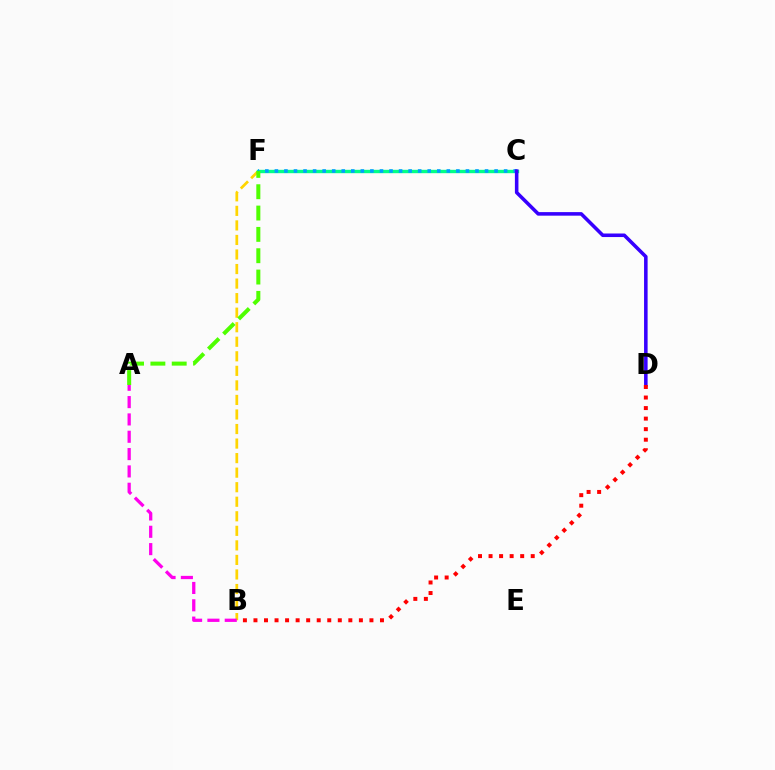{('B', 'F'): [{'color': '#ffd500', 'line_style': 'dashed', 'thickness': 1.98}], ('A', 'B'): [{'color': '#ff00ed', 'line_style': 'dashed', 'thickness': 2.35}], ('C', 'F'): [{'color': '#00ff86', 'line_style': 'solid', 'thickness': 2.43}, {'color': '#009eff', 'line_style': 'dotted', 'thickness': 2.6}], ('C', 'D'): [{'color': '#3700ff', 'line_style': 'solid', 'thickness': 2.56}], ('A', 'F'): [{'color': '#4fff00', 'line_style': 'dashed', 'thickness': 2.9}], ('B', 'D'): [{'color': '#ff0000', 'line_style': 'dotted', 'thickness': 2.86}]}